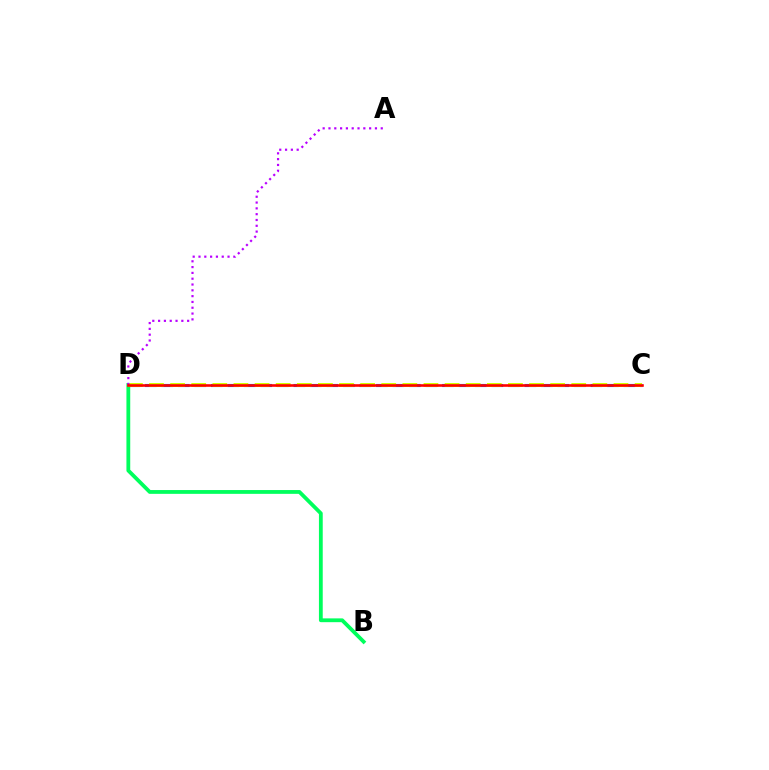{('C', 'D'): [{'color': '#0074ff', 'line_style': 'dashed', 'thickness': 2.24}, {'color': '#d1ff00', 'line_style': 'dashed', 'thickness': 2.87}, {'color': '#ff0000', 'line_style': 'solid', 'thickness': 1.88}], ('B', 'D'): [{'color': '#00ff5c', 'line_style': 'solid', 'thickness': 2.73}], ('A', 'D'): [{'color': '#b900ff', 'line_style': 'dotted', 'thickness': 1.58}]}